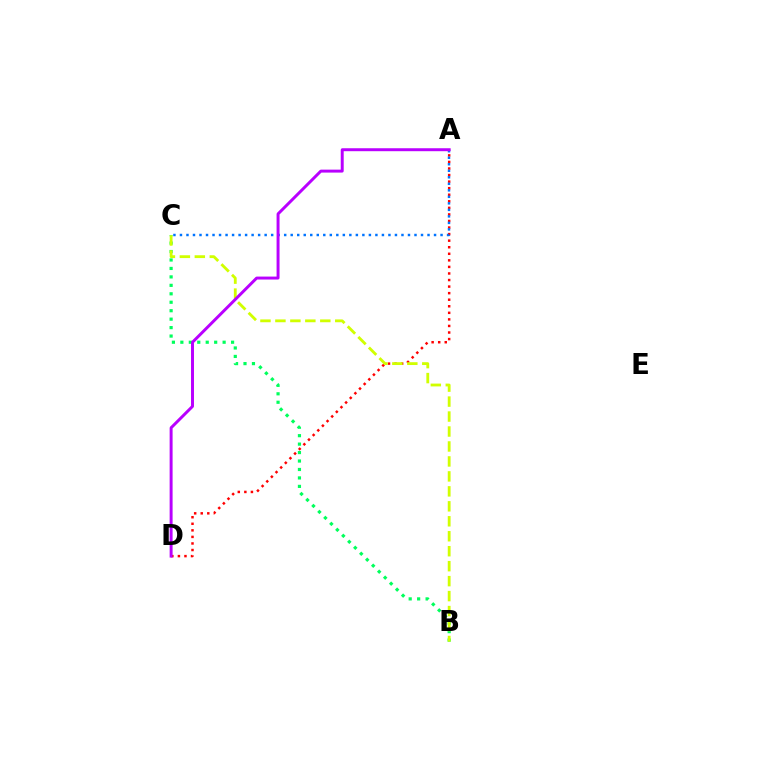{('B', 'C'): [{'color': '#00ff5c', 'line_style': 'dotted', 'thickness': 2.3}, {'color': '#d1ff00', 'line_style': 'dashed', 'thickness': 2.03}], ('A', 'D'): [{'color': '#ff0000', 'line_style': 'dotted', 'thickness': 1.78}, {'color': '#b900ff', 'line_style': 'solid', 'thickness': 2.13}], ('A', 'C'): [{'color': '#0074ff', 'line_style': 'dotted', 'thickness': 1.77}]}